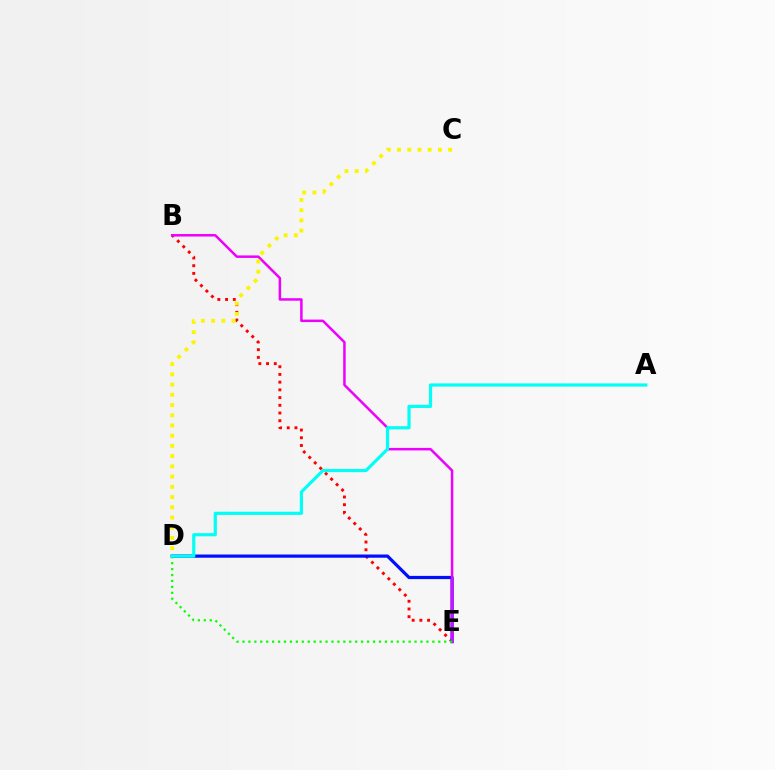{('B', 'E'): [{'color': '#ff0000', 'line_style': 'dotted', 'thickness': 2.1}, {'color': '#ee00ff', 'line_style': 'solid', 'thickness': 1.8}], ('D', 'E'): [{'color': '#0010ff', 'line_style': 'solid', 'thickness': 2.32}, {'color': '#08ff00', 'line_style': 'dotted', 'thickness': 1.61}], ('C', 'D'): [{'color': '#fcf500', 'line_style': 'dotted', 'thickness': 2.78}], ('A', 'D'): [{'color': '#00fff6', 'line_style': 'solid', 'thickness': 2.29}]}